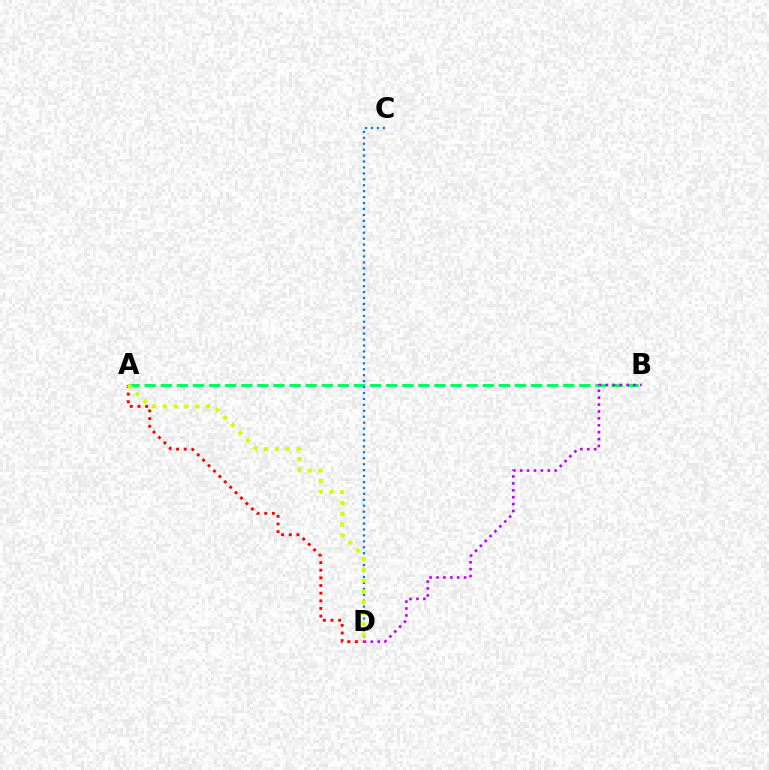{('A', 'B'): [{'color': '#00ff5c', 'line_style': 'dashed', 'thickness': 2.19}], ('B', 'D'): [{'color': '#b900ff', 'line_style': 'dotted', 'thickness': 1.87}], ('C', 'D'): [{'color': '#0074ff', 'line_style': 'dotted', 'thickness': 1.61}], ('A', 'D'): [{'color': '#ff0000', 'line_style': 'dotted', 'thickness': 2.08}, {'color': '#d1ff00', 'line_style': 'dotted', 'thickness': 2.94}]}